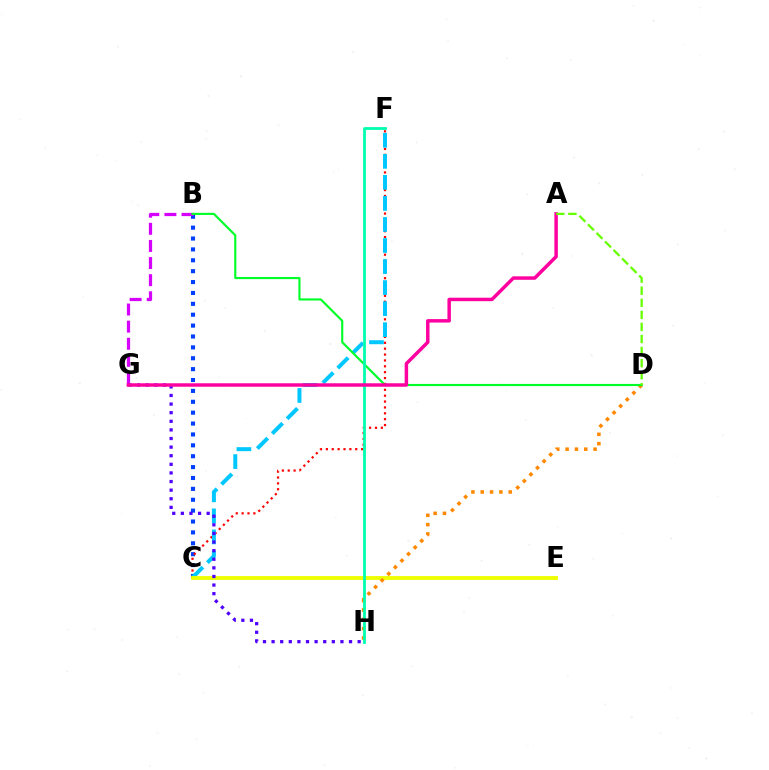{('B', 'C'): [{'color': '#003fff', 'line_style': 'dotted', 'thickness': 2.96}], ('B', 'G'): [{'color': '#d600ff', 'line_style': 'dashed', 'thickness': 2.33}], ('C', 'F'): [{'color': '#ff0000', 'line_style': 'dotted', 'thickness': 1.6}, {'color': '#00c7ff', 'line_style': 'dashed', 'thickness': 2.86}], ('C', 'E'): [{'color': '#eeff00', 'line_style': 'solid', 'thickness': 2.78}], ('G', 'H'): [{'color': '#4f00ff', 'line_style': 'dotted', 'thickness': 2.34}], ('D', 'H'): [{'color': '#ff8800', 'line_style': 'dotted', 'thickness': 2.53}], ('B', 'D'): [{'color': '#00ff27', 'line_style': 'solid', 'thickness': 1.54}], ('F', 'H'): [{'color': '#00ffaf', 'line_style': 'solid', 'thickness': 2.01}], ('A', 'G'): [{'color': '#ff00a0', 'line_style': 'solid', 'thickness': 2.49}], ('A', 'D'): [{'color': '#66ff00', 'line_style': 'dashed', 'thickness': 1.64}]}